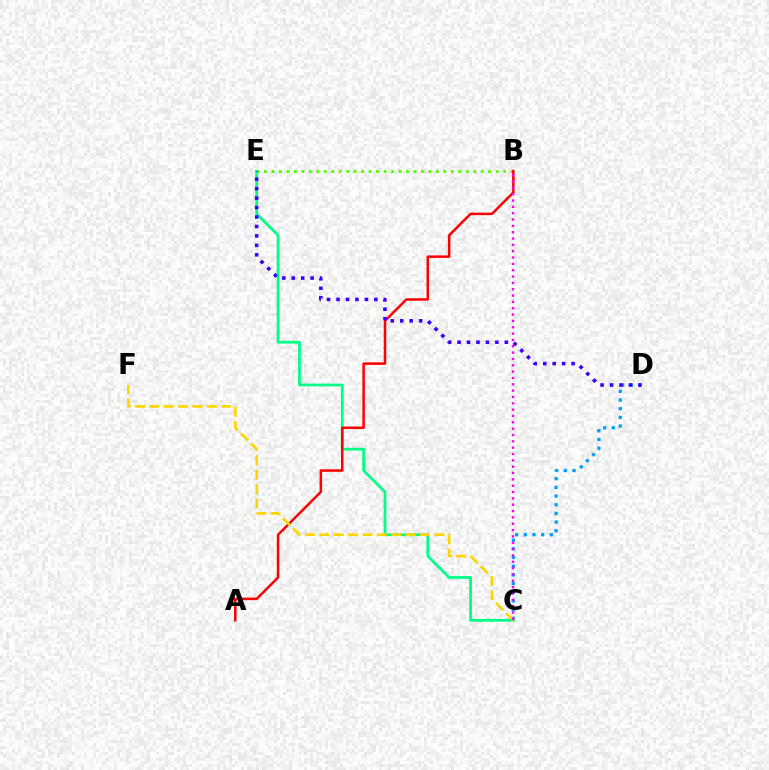{('C', 'E'): [{'color': '#00ff86', 'line_style': 'solid', 'thickness': 1.98}], ('C', 'D'): [{'color': '#009eff', 'line_style': 'dotted', 'thickness': 2.36}], ('B', 'E'): [{'color': '#4fff00', 'line_style': 'dotted', 'thickness': 2.03}], ('A', 'B'): [{'color': '#ff0000', 'line_style': 'solid', 'thickness': 1.8}], ('D', 'E'): [{'color': '#3700ff', 'line_style': 'dotted', 'thickness': 2.57}], ('C', 'F'): [{'color': '#ffd500', 'line_style': 'dashed', 'thickness': 1.95}], ('B', 'C'): [{'color': '#ff00ed', 'line_style': 'dotted', 'thickness': 1.72}]}